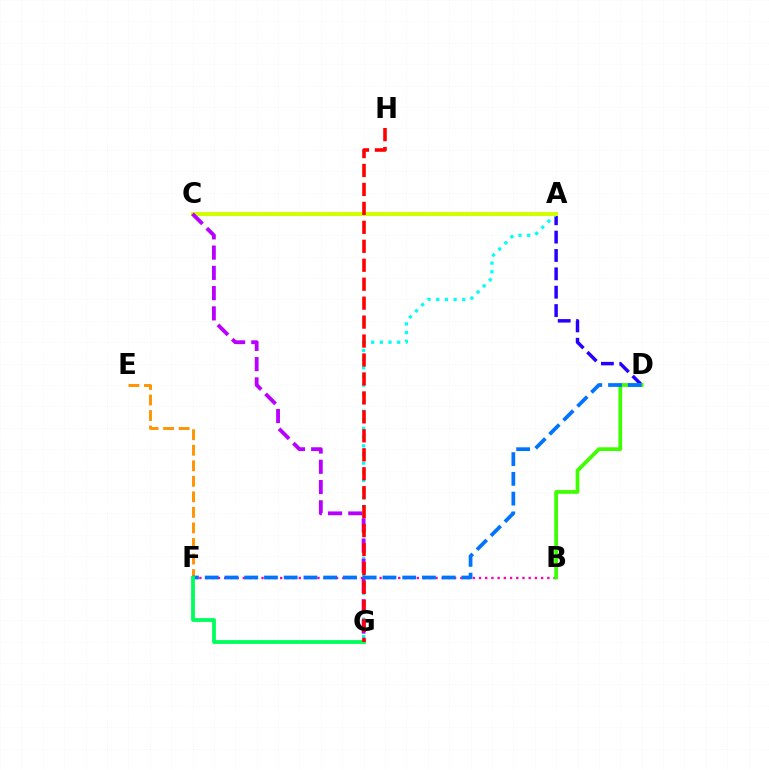{('E', 'F'): [{'color': '#ff9400', 'line_style': 'dashed', 'thickness': 2.11}], ('A', 'D'): [{'color': '#2500ff', 'line_style': 'dashed', 'thickness': 2.49}], ('A', 'G'): [{'color': '#00fff6', 'line_style': 'dotted', 'thickness': 2.35}], ('A', 'C'): [{'color': '#d1ff00', 'line_style': 'solid', 'thickness': 2.91}], ('B', 'F'): [{'color': '#ff00ac', 'line_style': 'dotted', 'thickness': 1.69}], ('B', 'D'): [{'color': '#3dff00', 'line_style': 'solid', 'thickness': 2.69}], ('C', 'G'): [{'color': '#b900ff', 'line_style': 'dashed', 'thickness': 2.75}], ('D', 'F'): [{'color': '#0074ff', 'line_style': 'dashed', 'thickness': 2.68}], ('F', 'G'): [{'color': '#00ff5c', 'line_style': 'solid', 'thickness': 2.74}], ('G', 'H'): [{'color': '#ff0000', 'line_style': 'dashed', 'thickness': 2.57}]}